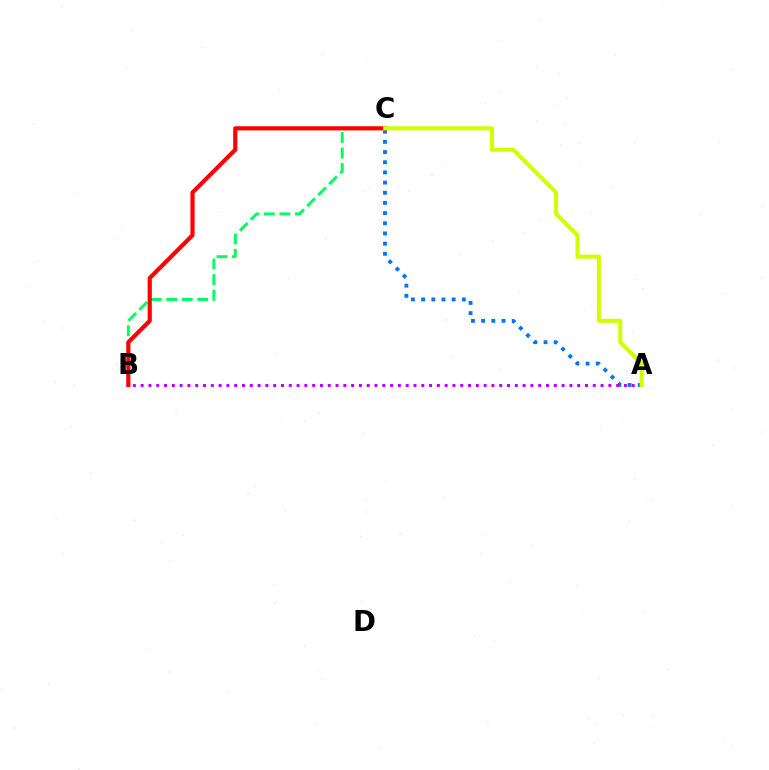{('A', 'C'): [{'color': '#0074ff', 'line_style': 'dotted', 'thickness': 2.76}, {'color': '#d1ff00', 'line_style': 'solid', 'thickness': 2.92}], ('B', 'C'): [{'color': '#00ff5c', 'line_style': 'dashed', 'thickness': 2.11}, {'color': '#ff0000', 'line_style': 'solid', 'thickness': 2.99}], ('A', 'B'): [{'color': '#b900ff', 'line_style': 'dotted', 'thickness': 2.12}]}